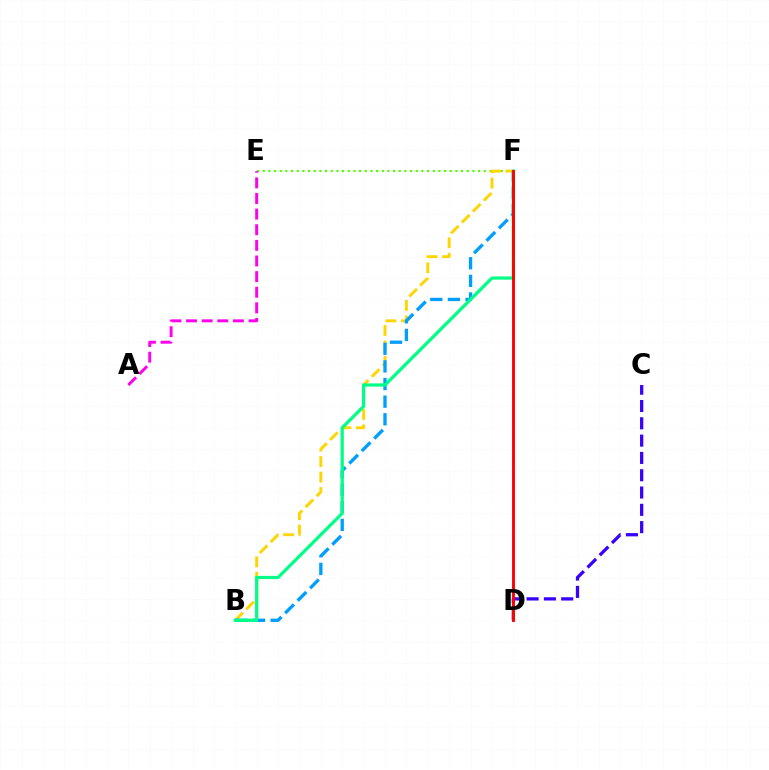{('E', 'F'): [{'color': '#4fff00', 'line_style': 'dotted', 'thickness': 1.54}], ('B', 'F'): [{'color': '#ffd500', 'line_style': 'dashed', 'thickness': 2.1}, {'color': '#009eff', 'line_style': 'dashed', 'thickness': 2.39}, {'color': '#00ff86', 'line_style': 'solid', 'thickness': 2.33}], ('A', 'E'): [{'color': '#ff00ed', 'line_style': 'dashed', 'thickness': 2.12}], ('C', 'D'): [{'color': '#3700ff', 'line_style': 'dashed', 'thickness': 2.35}], ('D', 'F'): [{'color': '#ff0000', 'line_style': 'solid', 'thickness': 2.09}]}